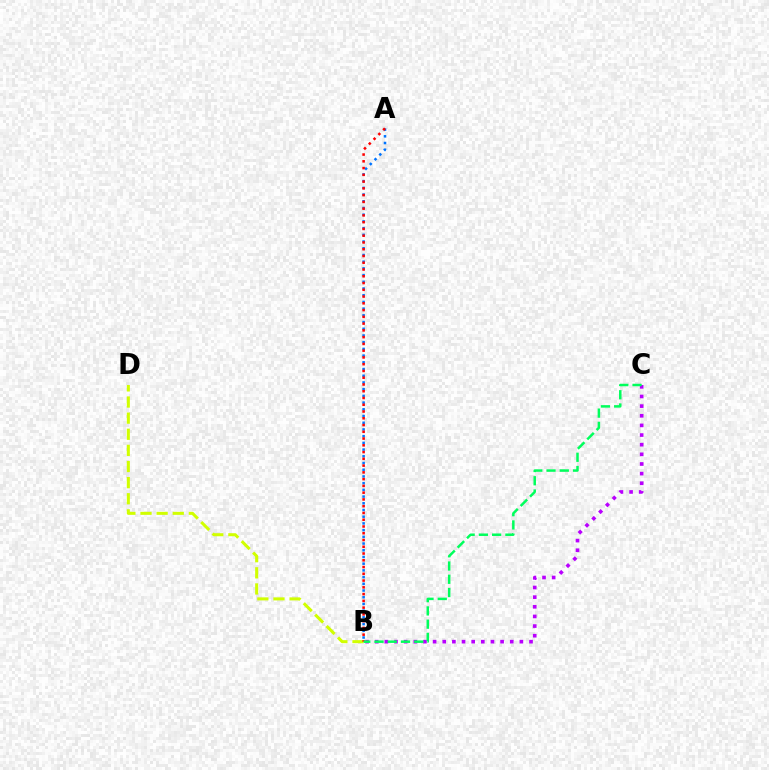{('B', 'C'): [{'color': '#b900ff', 'line_style': 'dotted', 'thickness': 2.62}, {'color': '#00ff5c', 'line_style': 'dashed', 'thickness': 1.8}], ('B', 'D'): [{'color': '#d1ff00', 'line_style': 'dashed', 'thickness': 2.19}], ('A', 'B'): [{'color': '#0074ff', 'line_style': 'dotted', 'thickness': 1.82}, {'color': '#ff0000', 'line_style': 'dotted', 'thickness': 1.84}]}